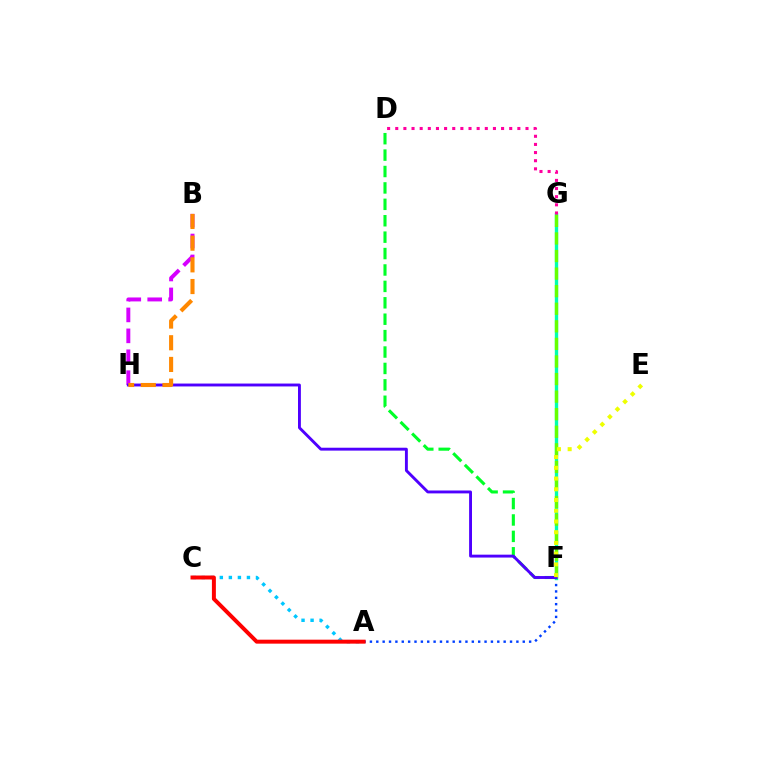{('A', 'F'): [{'color': '#003fff', 'line_style': 'dotted', 'thickness': 1.73}], ('F', 'G'): [{'color': '#00ffaf', 'line_style': 'solid', 'thickness': 2.43}, {'color': '#66ff00', 'line_style': 'dashed', 'thickness': 2.39}], ('A', 'C'): [{'color': '#00c7ff', 'line_style': 'dotted', 'thickness': 2.46}, {'color': '#ff0000', 'line_style': 'solid', 'thickness': 2.85}], ('D', 'F'): [{'color': '#00ff27', 'line_style': 'dashed', 'thickness': 2.23}], ('D', 'G'): [{'color': '#ff00a0', 'line_style': 'dotted', 'thickness': 2.21}], ('B', 'H'): [{'color': '#d600ff', 'line_style': 'dashed', 'thickness': 2.84}, {'color': '#ff8800', 'line_style': 'dashed', 'thickness': 2.95}], ('F', 'H'): [{'color': '#4f00ff', 'line_style': 'solid', 'thickness': 2.08}], ('E', 'F'): [{'color': '#eeff00', 'line_style': 'dotted', 'thickness': 2.92}]}